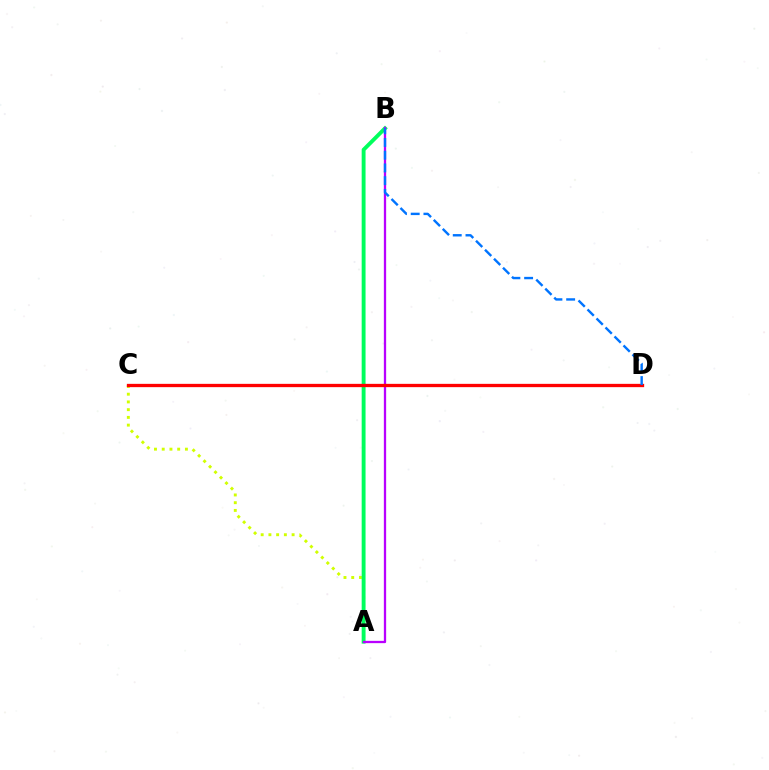{('A', 'C'): [{'color': '#d1ff00', 'line_style': 'dotted', 'thickness': 2.1}], ('A', 'B'): [{'color': '#00ff5c', 'line_style': 'solid', 'thickness': 2.79}, {'color': '#b900ff', 'line_style': 'solid', 'thickness': 1.65}], ('C', 'D'): [{'color': '#ff0000', 'line_style': 'solid', 'thickness': 2.38}], ('B', 'D'): [{'color': '#0074ff', 'line_style': 'dashed', 'thickness': 1.73}]}